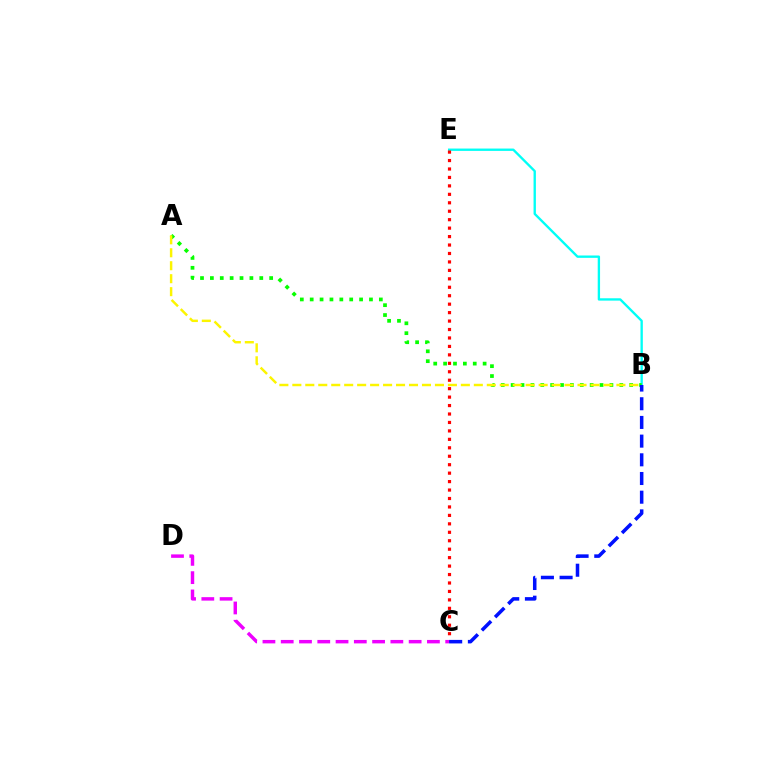{('B', 'E'): [{'color': '#00fff6', 'line_style': 'solid', 'thickness': 1.69}], ('C', 'E'): [{'color': '#ff0000', 'line_style': 'dotted', 'thickness': 2.3}], ('A', 'B'): [{'color': '#08ff00', 'line_style': 'dotted', 'thickness': 2.68}, {'color': '#fcf500', 'line_style': 'dashed', 'thickness': 1.76}], ('C', 'D'): [{'color': '#ee00ff', 'line_style': 'dashed', 'thickness': 2.48}], ('B', 'C'): [{'color': '#0010ff', 'line_style': 'dashed', 'thickness': 2.54}]}